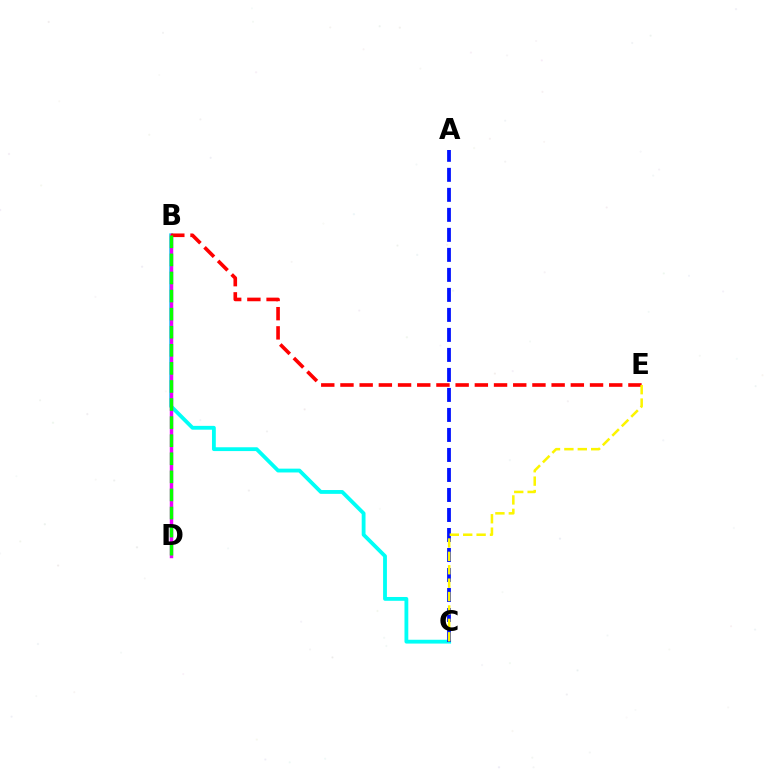{('B', 'C'): [{'color': '#00fff6', 'line_style': 'solid', 'thickness': 2.75}], ('A', 'C'): [{'color': '#0010ff', 'line_style': 'dashed', 'thickness': 2.72}], ('B', 'D'): [{'color': '#ee00ff', 'line_style': 'solid', 'thickness': 2.48}, {'color': '#08ff00', 'line_style': 'dashed', 'thickness': 2.46}], ('B', 'E'): [{'color': '#ff0000', 'line_style': 'dashed', 'thickness': 2.61}], ('C', 'E'): [{'color': '#fcf500', 'line_style': 'dashed', 'thickness': 1.82}]}